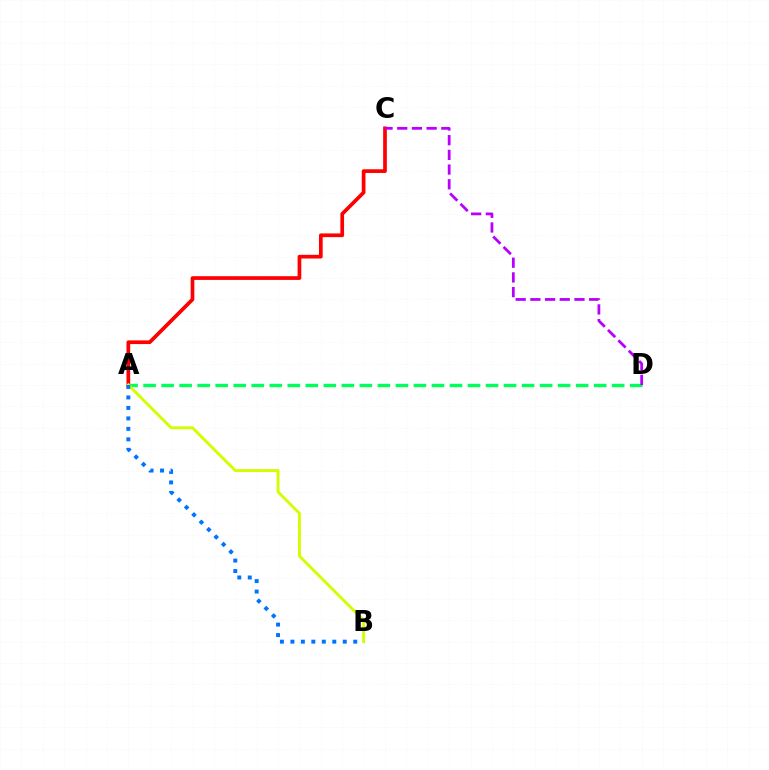{('A', 'C'): [{'color': '#ff0000', 'line_style': 'solid', 'thickness': 2.67}], ('A', 'D'): [{'color': '#00ff5c', 'line_style': 'dashed', 'thickness': 2.45}], ('C', 'D'): [{'color': '#b900ff', 'line_style': 'dashed', 'thickness': 2.0}], ('A', 'B'): [{'color': '#d1ff00', 'line_style': 'solid', 'thickness': 2.09}, {'color': '#0074ff', 'line_style': 'dotted', 'thickness': 2.85}]}